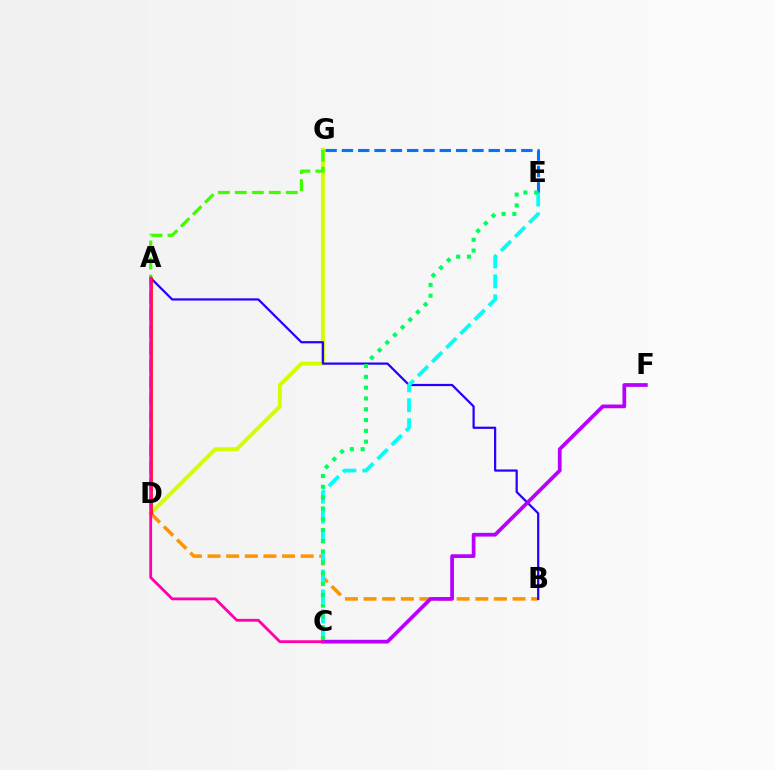{('E', 'G'): [{'color': '#0074ff', 'line_style': 'dashed', 'thickness': 2.22}], ('D', 'G'): [{'color': '#d1ff00', 'line_style': 'solid', 'thickness': 2.82}, {'color': '#3dff00', 'line_style': 'dashed', 'thickness': 2.31}], ('B', 'D'): [{'color': '#ff9400', 'line_style': 'dashed', 'thickness': 2.53}], ('A', 'B'): [{'color': '#2500ff', 'line_style': 'solid', 'thickness': 1.6}], ('C', 'E'): [{'color': '#00fff6', 'line_style': 'dashed', 'thickness': 2.71}, {'color': '#00ff5c', 'line_style': 'dotted', 'thickness': 2.94}], ('C', 'F'): [{'color': '#b900ff', 'line_style': 'solid', 'thickness': 2.69}], ('A', 'D'): [{'color': '#ff0000', 'line_style': 'solid', 'thickness': 1.87}], ('A', 'C'): [{'color': '#ff00ac', 'line_style': 'solid', 'thickness': 2.03}]}